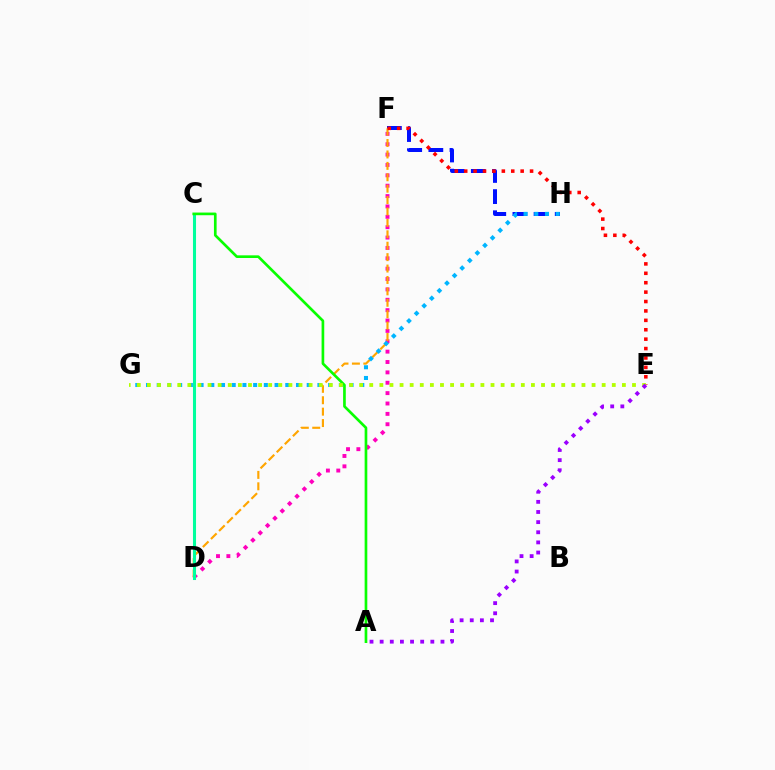{('F', 'H'): [{'color': '#0010ff', 'line_style': 'dashed', 'thickness': 2.87}], ('D', 'F'): [{'color': '#ff00bd', 'line_style': 'dotted', 'thickness': 2.82}, {'color': '#ffa500', 'line_style': 'dashed', 'thickness': 1.55}], ('C', 'D'): [{'color': '#00ff9d', 'line_style': 'solid', 'thickness': 2.21}], ('E', 'F'): [{'color': '#ff0000', 'line_style': 'dotted', 'thickness': 2.56}], ('G', 'H'): [{'color': '#00b5ff', 'line_style': 'dotted', 'thickness': 2.91}], ('A', 'C'): [{'color': '#08ff00', 'line_style': 'solid', 'thickness': 1.92}], ('E', 'G'): [{'color': '#b3ff00', 'line_style': 'dotted', 'thickness': 2.75}], ('A', 'E'): [{'color': '#9b00ff', 'line_style': 'dotted', 'thickness': 2.75}]}